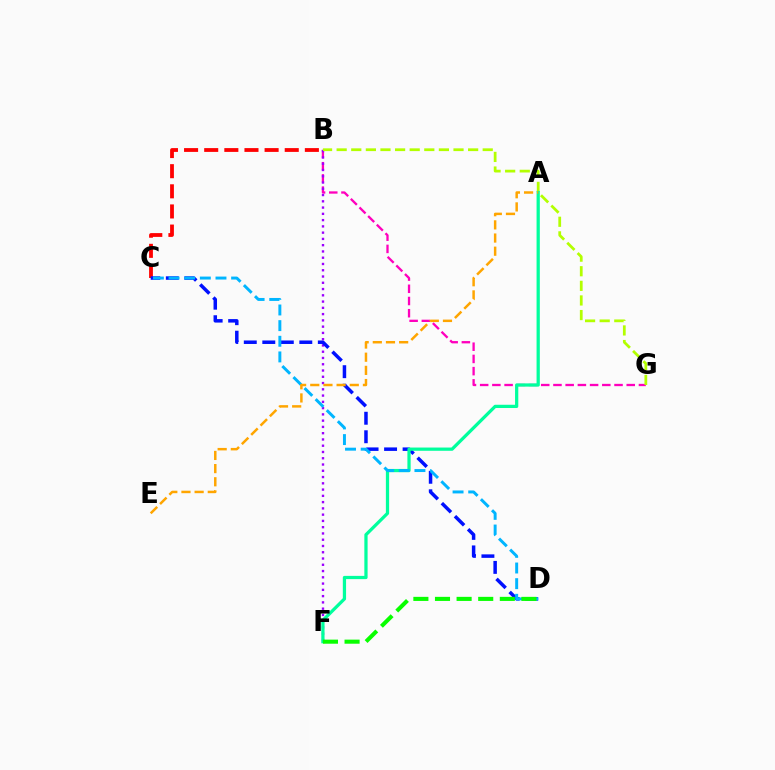{('B', 'G'): [{'color': '#ff00bd', 'line_style': 'dashed', 'thickness': 1.66}, {'color': '#b3ff00', 'line_style': 'dashed', 'thickness': 1.98}], ('B', 'C'): [{'color': '#ff0000', 'line_style': 'dashed', 'thickness': 2.73}], ('B', 'F'): [{'color': '#9b00ff', 'line_style': 'dotted', 'thickness': 1.7}], ('C', 'D'): [{'color': '#0010ff', 'line_style': 'dashed', 'thickness': 2.51}, {'color': '#00b5ff', 'line_style': 'dashed', 'thickness': 2.13}], ('A', 'F'): [{'color': '#00ff9d', 'line_style': 'solid', 'thickness': 2.34}], ('D', 'F'): [{'color': '#08ff00', 'line_style': 'dashed', 'thickness': 2.94}], ('A', 'E'): [{'color': '#ffa500', 'line_style': 'dashed', 'thickness': 1.79}]}